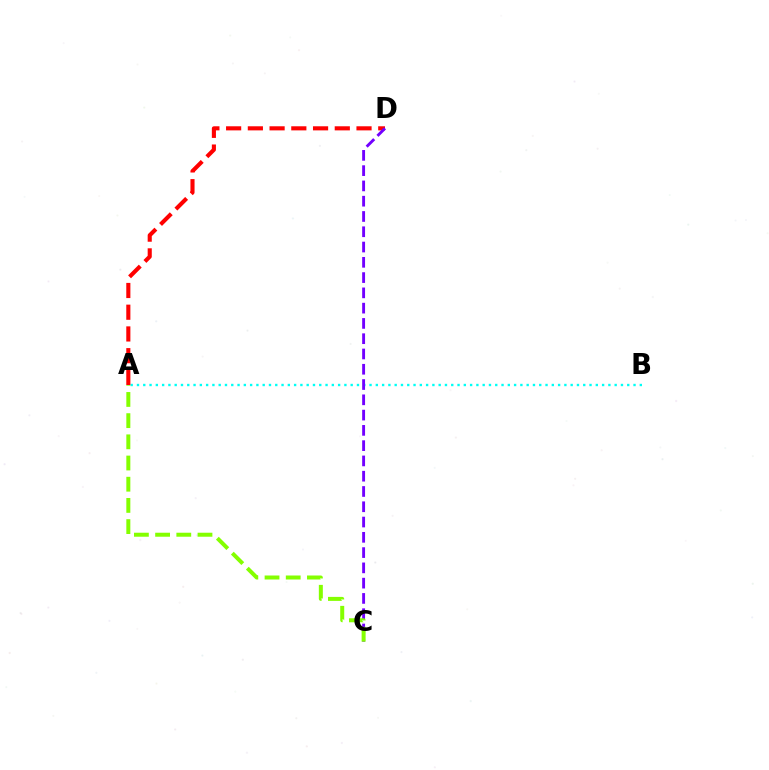{('A', 'B'): [{'color': '#00fff6', 'line_style': 'dotted', 'thickness': 1.71}], ('A', 'D'): [{'color': '#ff0000', 'line_style': 'dashed', 'thickness': 2.95}], ('C', 'D'): [{'color': '#7200ff', 'line_style': 'dashed', 'thickness': 2.08}], ('A', 'C'): [{'color': '#84ff00', 'line_style': 'dashed', 'thickness': 2.88}]}